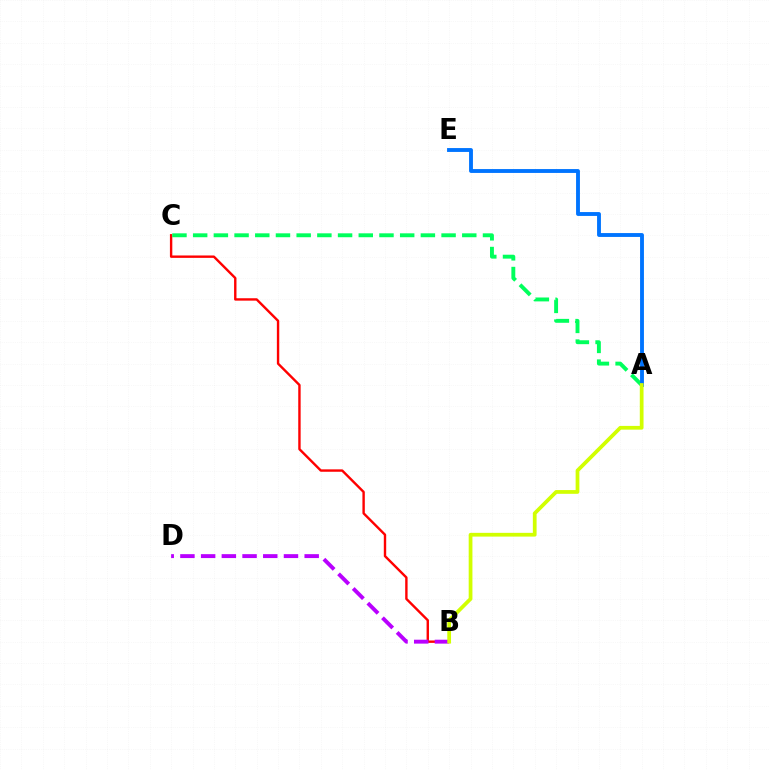{('B', 'C'): [{'color': '#ff0000', 'line_style': 'solid', 'thickness': 1.73}], ('B', 'D'): [{'color': '#b900ff', 'line_style': 'dashed', 'thickness': 2.81}], ('A', 'C'): [{'color': '#00ff5c', 'line_style': 'dashed', 'thickness': 2.81}], ('A', 'E'): [{'color': '#0074ff', 'line_style': 'solid', 'thickness': 2.78}], ('A', 'B'): [{'color': '#d1ff00', 'line_style': 'solid', 'thickness': 2.7}]}